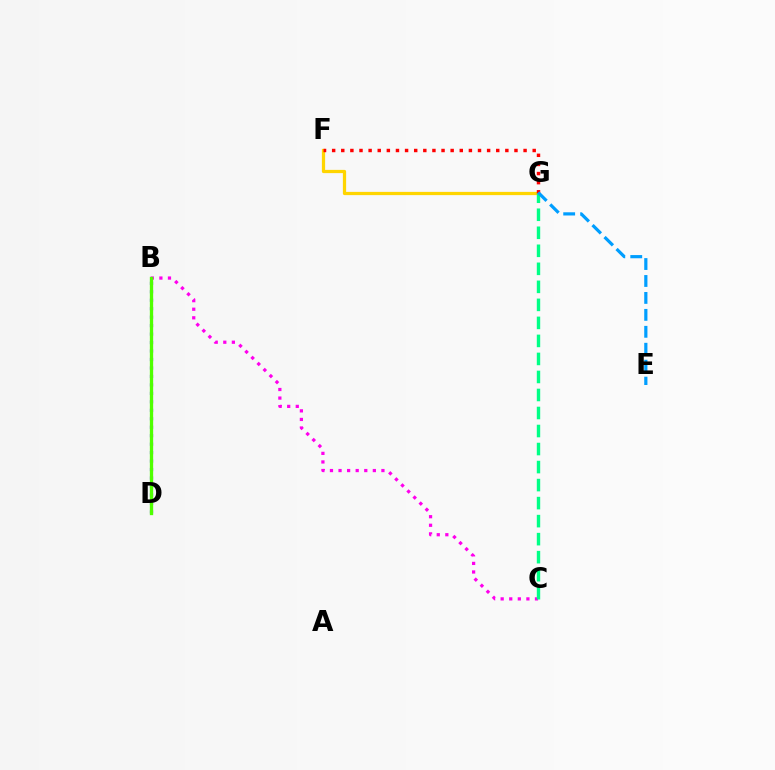{('B', 'D'): [{'color': '#3700ff', 'line_style': 'dotted', 'thickness': 2.3}, {'color': '#4fff00', 'line_style': 'solid', 'thickness': 2.38}], ('B', 'C'): [{'color': '#ff00ed', 'line_style': 'dotted', 'thickness': 2.33}], ('F', 'G'): [{'color': '#ffd500', 'line_style': 'solid', 'thickness': 2.33}, {'color': '#ff0000', 'line_style': 'dotted', 'thickness': 2.48}], ('C', 'G'): [{'color': '#00ff86', 'line_style': 'dashed', 'thickness': 2.45}], ('E', 'G'): [{'color': '#009eff', 'line_style': 'dashed', 'thickness': 2.3}]}